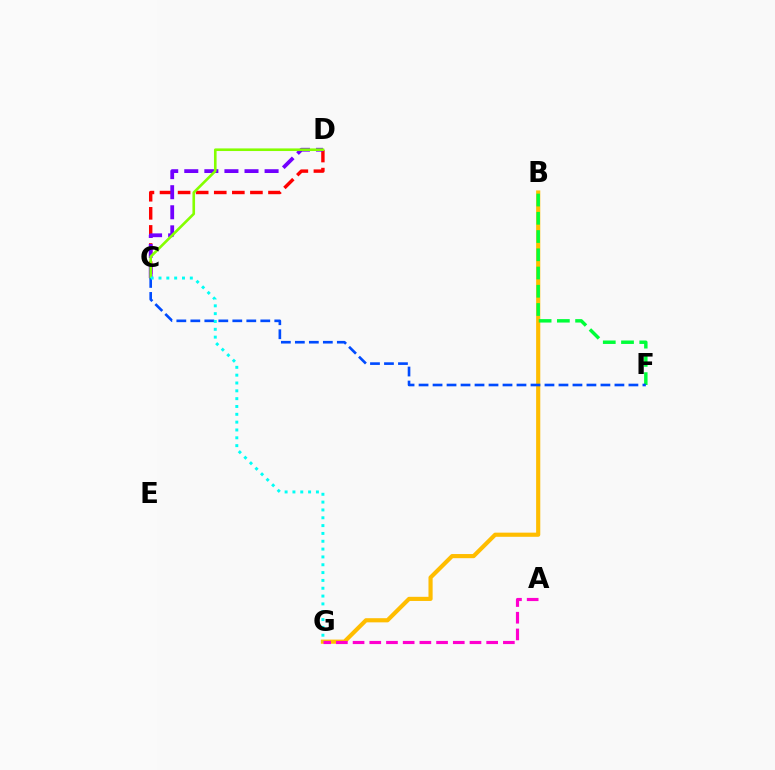{('B', 'G'): [{'color': '#ffbd00', 'line_style': 'solid', 'thickness': 2.99}], ('B', 'F'): [{'color': '#00ff39', 'line_style': 'dashed', 'thickness': 2.48}], ('C', 'D'): [{'color': '#ff0000', 'line_style': 'dashed', 'thickness': 2.46}, {'color': '#7200ff', 'line_style': 'dashed', 'thickness': 2.73}, {'color': '#84ff00', 'line_style': 'solid', 'thickness': 1.88}], ('C', 'F'): [{'color': '#004bff', 'line_style': 'dashed', 'thickness': 1.9}], ('C', 'G'): [{'color': '#00fff6', 'line_style': 'dotted', 'thickness': 2.13}], ('A', 'G'): [{'color': '#ff00cf', 'line_style': 'dashed', 'thickness': 2.27}]}